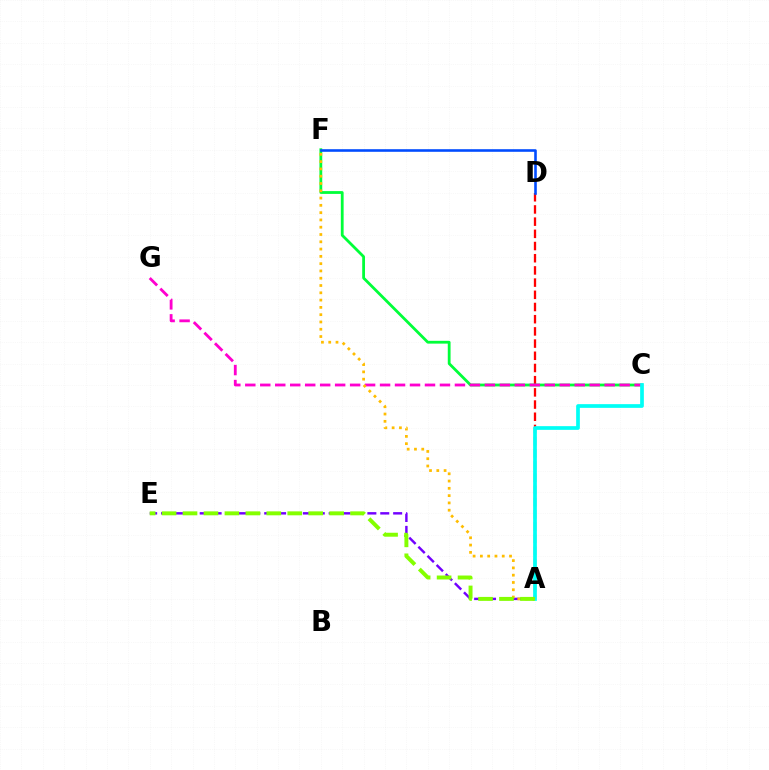{('A', 'E'): [{'color': '#7200ff', 'line_style': 'dashed', 'thickness': 1.75}, {'color': '#84ff00', 'line_style': 'dashed', 'thickness': 2.84}], ('A', 'D'): [{'color': '#ff0000', 'line_style': 'dashed', 'thickness': 1.66}], ('C', 'F'): [{'color': '#00ff39', 'line_style': 'solid', 'thickness': 2.01}], ('C', 'G'): [{'color': '#ff00cf', 'line_style': 'dashed', 'thickness': 2.03}], ('A', 'C'): [{'color': '#00fff6', 'line_style': 'solid', 'thickness': 2.67}], ('A', 'F'): [{'color': '#ffbd00', 'line_style': 'dotted', 'thickness': 1.98}], ('D', 'F'): [{'color': '#004bff', 'line_style': 'solid', 'thickness': 1.86}]}